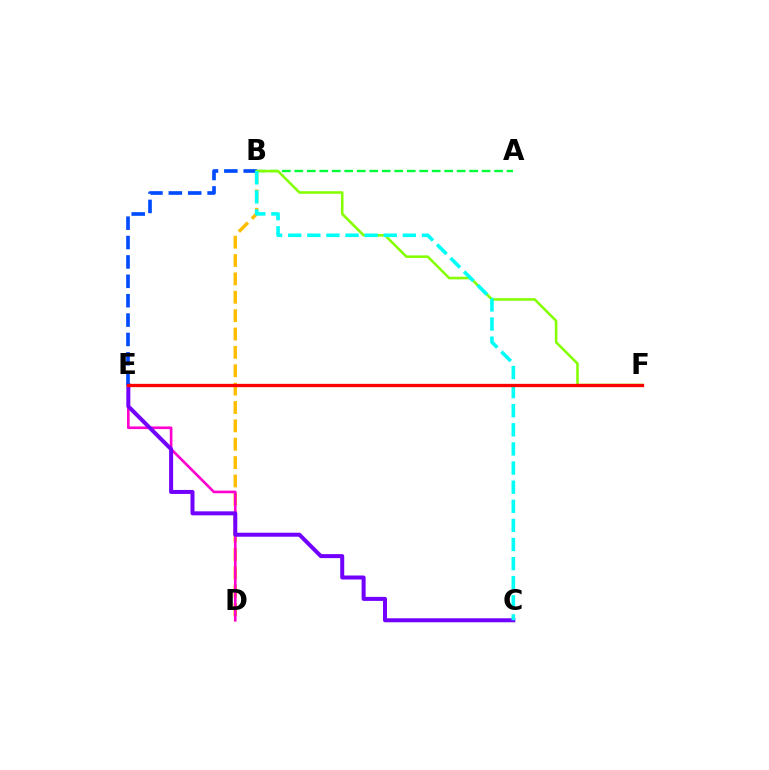{('A', 'B'): [{'color': '#00ff39', 'line_style': 'dashed', 'thickness': 1.7}], ('B', 'D'): [{'color': '#ffbd00', 'line_style': 'dashed', 'thickness': 2.5}], ('D', 'E'): [{'color': '#ff00cf', 'line_style': 'solid', 'thickness': 1.9}], ('C', 'E'): [{'color': '#7200ff', 'line_style': 'solid', 'thickness': 2.88}], ('B', 'E'): [{'color': '#004bff', 'line_style': 'dashed', 'thickness': 2.63}], ('B', 'F'): [{'color': '#84ff00', 'line_style': 'solid', 'thickness': 1.85}], ('B', 'C'): [{'color': '#00fff6', 'line_style': 'dashed', 'thickness': 2.6}], ('E', 'F'): [{'color': '#ff0000', 'line_style': 'solid', 'thickness': 2.38}]}